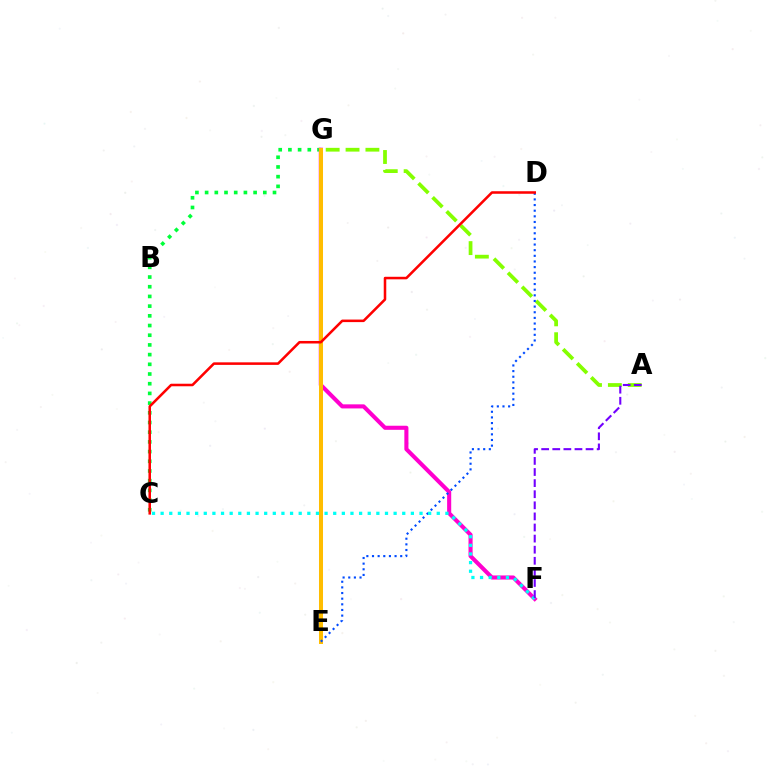{('A', 'G'): [{'color': '#84ff00', 'line_style': 'dashed', 'thickness': 2.7}], ('C', 'G'): [{'color': '#00ff39', 'line_style': 'dotted', 'thickness': 2.63}], ('F', 'G'): [{'color': '#ff00cf', 'line_style': 'solid', 'thickness': 2.94}], ('E', 'G'): [{'color': '#ffbd00', 'line_style': 'solid', 'thickness': 2.89}], ('D', 'E'): [{'color': '#004bff', 'line_style': 'dotted', 'thickness': 1.53}], ('C', 'F'): [{'color': '#00fff6', 'line_style': 'dotted', 'thickness': 2.34}], ('C', 'D'): [{'color': '#ff0000', 'line_style': 'solid', 'thickness': 1.83}], ('A', 'F'): [{'color': '#7200ff', 'line_style': 'dashed', 'thickness': 1.51}]}